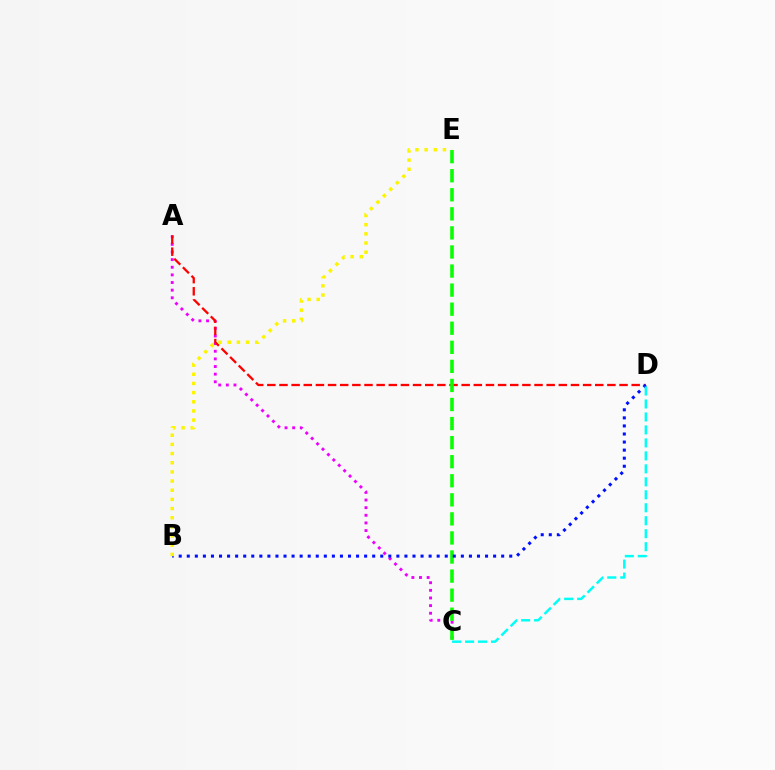{('A', 'C'): [{'color': '#ee00ff', 'line_style': 'dotted', 'thickness': 2.07}], ('A', 'D'): [{'color': '#ff0000', 'line_style': 'dashed', 'thickness': 1.65}], ('C', 'E'): [{'color': '#08ff00', 'line_style': 'dashed', 'thickness': 2.59}], ('B', 'D'): [{'color': '#0010ff', 'line_style': 'dotted', 'thickness': 2.19}], ('B', 'E'): [{'color': '#fcf500', 'line_style': 'dotted', 'thickness': 2.49}], ('C', 'D'): [{'color': '#00fff6', 'line_style': 'dashed', 'thickness': 1.76}]}